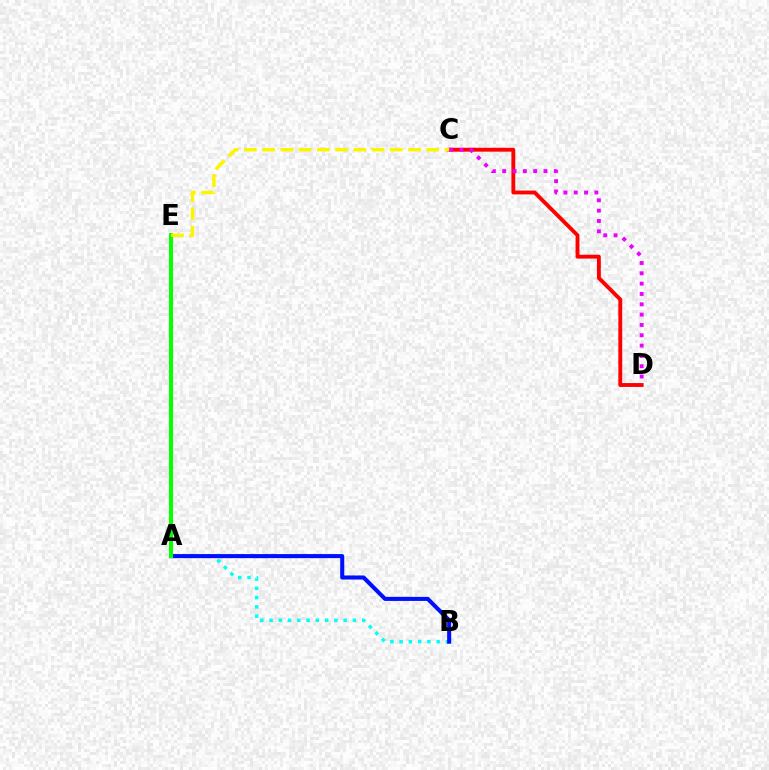{('A', 'B'): [{'color': '#00fff6', 'line_style': 'dotted', 'thickness': 2.52}, {'color': '#0010ff', 'line_style': 'solid', 'thickness': 2.93}], ('A', 'E'): [{'color': '#08ff00', 'line_style': 'solid', 'thickness': 2.93}], ('C', 'D'): [{'color': '#ff0000', 'line_style': 'solid', 'thickness': 2.78}, {'color': '#ee00ff', 'line_style': 'dotted', 'thickness': 2.81}], ('C', 'E'): [{'color': '#fcf500', 'line_style': 'dashed', 'thickness': 2.48}]}